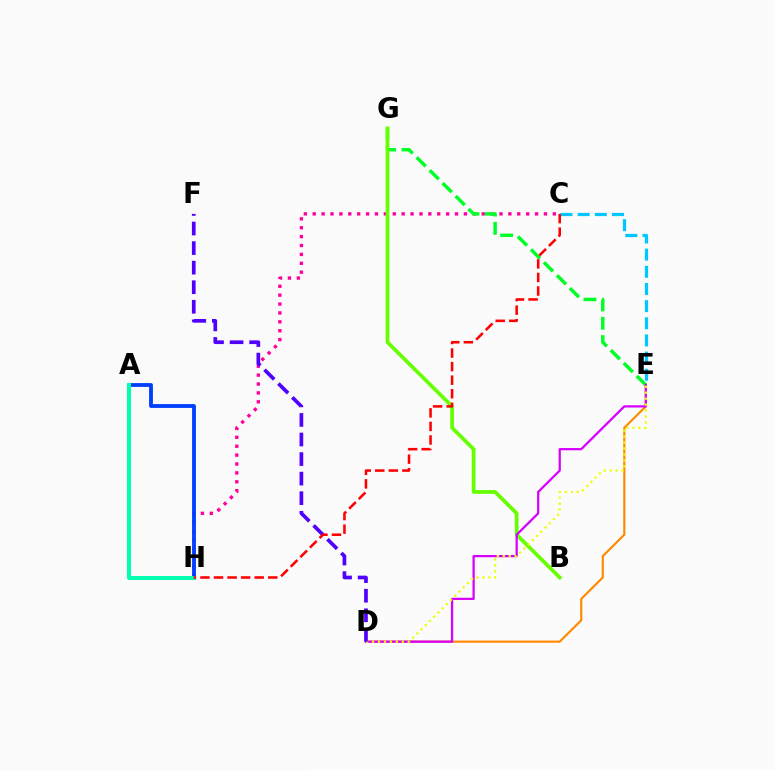{('C', 'H'): [{'color': '#ff00a0', 'line_style': 'dotted', 'thickness': 2.42}, {'color': '#ff0000', 'line_style': 'dashed', 'thickness': 1.84}], ('E', 'G'): [{'color': '#00ff27', 'line_style': 'dashed', 'thickness': 2.49}], ('A', 'H'): [{'color': '#003fff', 'line_style': 'solid', 'thickness': 2.75}, {'color': '#00ffaf', 'line_style': 'solid', 'thickness': 2.88}], ('B', 'G'): [{'color': '#66ff00', 'line_style': 'solid', 'thickness': 2.66}], ('D', 'E'): [{'color': '#ff8800', 'line_style': 'solid', 'thickness': 1.55}, {'color': '#d600ff', 'line_style': 'solid', 'thickness': 1.62}, {'color': '#eeff00', 'line_style': 'dotted', 'thickness': 1.62}], ('C', 'E'): [{'color': '#00c7ff', 'line_style': 'dashed', 'thickness': 2.33}], ('D', 'F'): [{'color': '#4f00ff', 'line_style': 'dashed', 'thickness': 2.66}]}